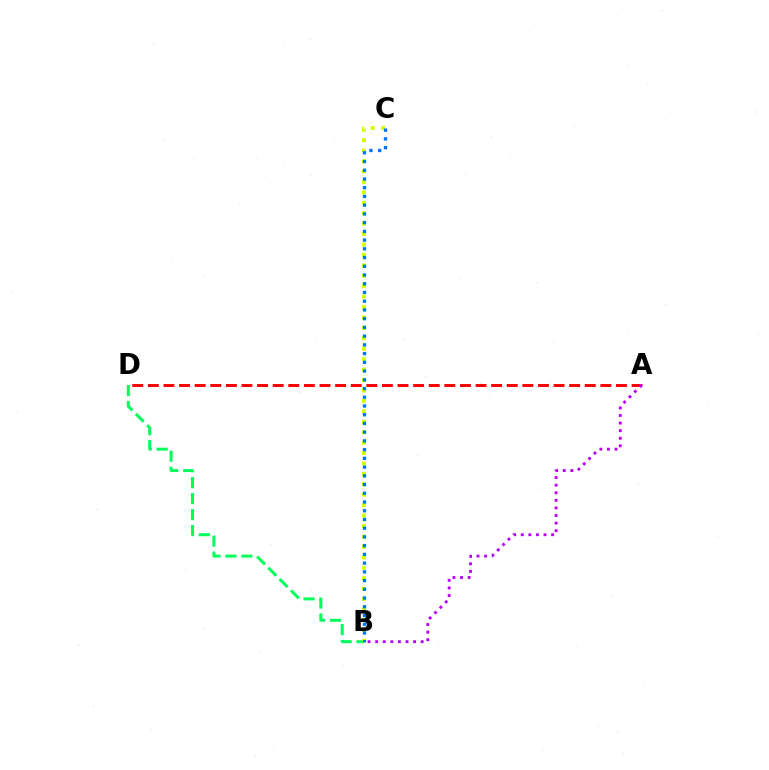{('B', 'D'): [{'color': '#00ff5c', 'line_style': 'dashed', 'thickness': 2.17}], ('A', 'D'): [{'color': '#ff0000', 'line_style': 'dashed', 'thickness': 2.12}], ('A', 'B'): [{'color': '#b900ff', 'line_style': 'dotted', 'thickness': 2.06}], ('B', 'C'): [{'color': '#d1ff00', 'line_style': 'dotted', 'thickness': 2.83}, {'color': '#0074ff', 'line_style': 'dotted', 'thickness': 2.37}]}